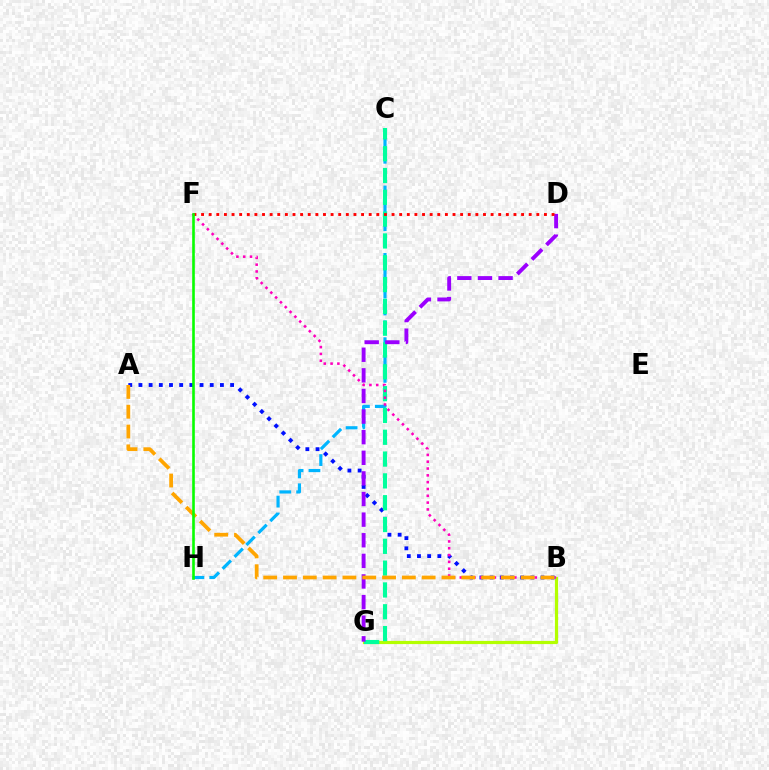{('C', 'H'): [{'color': '#00b5ff', 'line_style': 'dashed', 'thickness': 2.29}], ('A', 'B'): [{'color': '#0010ff', 'line_style': 'dotted', 'thickness': 2.77}, {'color': '#ffa500', 'line_style': 'dashed', 'thickness': 2.69}], ('B', 'G'): [{'color': '#b3ff00', 'line_style': 'solid', 'thickness': 2.29}], ('C', 'G'): [{'color': '#00ff9d', 'line_style': 'dashed', 'thickness': 2.96}], ('B', 'F'): [{'color': '#ff00bd', 'line_style': 'dotted', 'thickness': 1.85}], ('D', 'G'): [{'color': '#9b00ff', 'line_style': 'dashed', 'thickness': 2.8}], ('D', 'F'): [{'color': '#ff0000', 'line_style': 'dotted', 'thickness': 2.07}], ('F', 'H'): [{'color': '#08ff00', 'line_style': 'solid', 'thickness': 1.88}]}